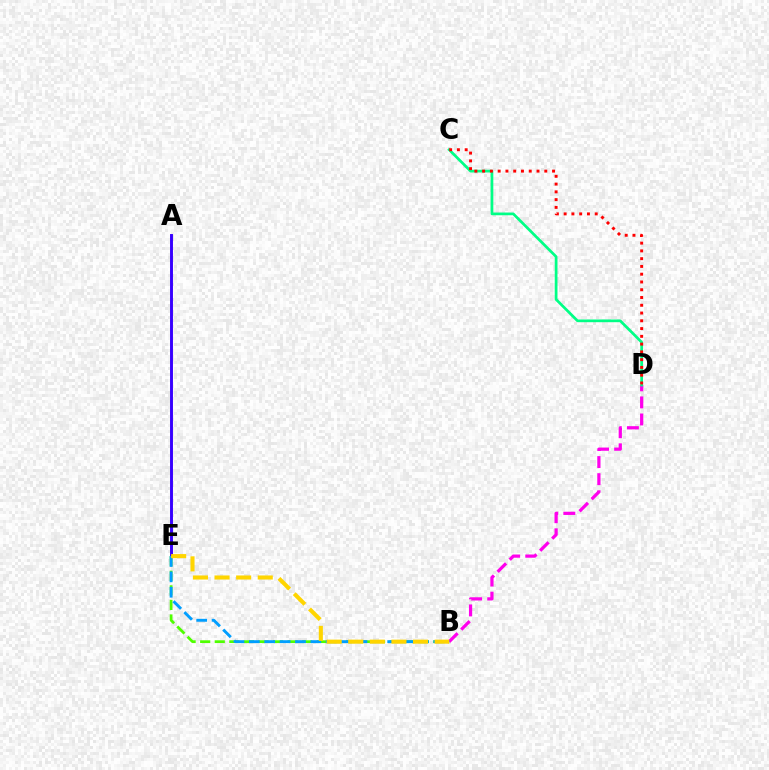{('A', 'E'): [{'color': '#3700ff', 'line_style': 'solid', 'thickness': 2.1}], ('B', 'D'): [{'color': '#ff00ed', 'line_style': 'dashed', 'thickness': 2.32}], ('C', 'D'): [{'color': '#00ff86', 'line_style': 'solid', 'thickness': 1.96}, {'color': '#ff0000', 'line_style': 'dotted', 'thickness': 2.11}], ('B', 'E'): [{'color': '#4fff00', 'line_style': 'dashed', 'thickness': 1.98}, {'color': '#009eff', 'line_style': 'dashed', 'thickness': 2.09}, {'color': '#ffd500', 'line_style': 'dashed', 'thickness': 2.93}]}